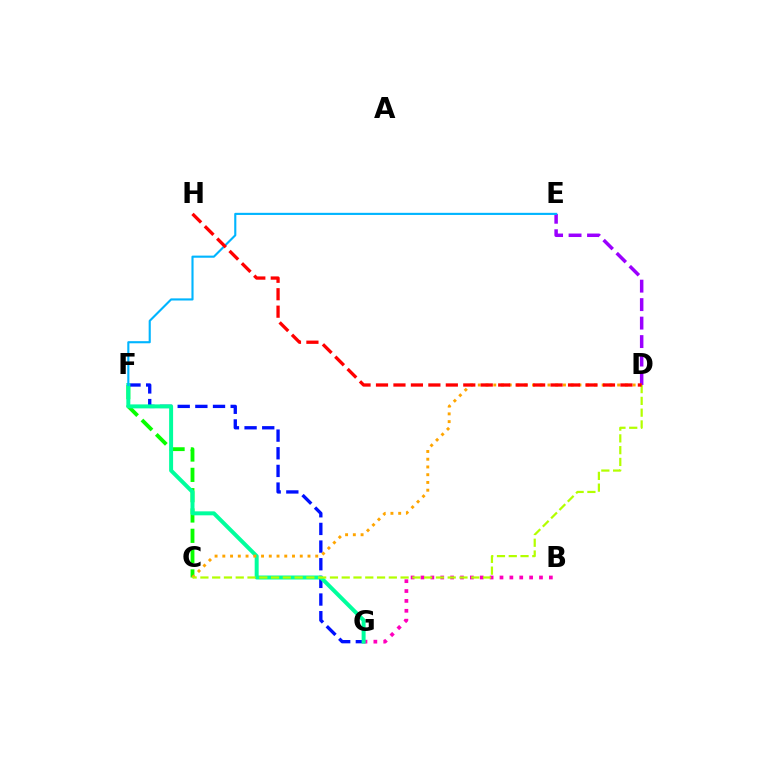{('C', 'F'): [{'color': '#08ff00', 'line_style': 'dashed', 'thickness': 2.76}], ('D', 'E'): [{'color': '#9b00ff', 'line_style': 'dashed', 'thickness': 2.51}], ('B', 'G'): [{'color': '#ff00bd', 'line_style': 'dotted', 'thickness': 2.68}], ('F', 'G'): [{'color': '#0010ff', 'line_style': 'dashed', 'thickness': 2.4}, {'color': '#00ff9d', 'line_style': 'solid', 'thickness': 2.86}], ('C', 'D'): [{'color': '#ffa500', 'line_style': 'dotted', 'thickness': 2.1}, {'color': '#b3ff00', 'line_style': 'dashed', 'thickness': 1.6}], ('E', 'F'): [{'color': '#00b5ff', 'line_style': 'solid', 'thickness': 1.53}], ('D', 'H'): [{'color': '#ff0000', 'line_style': 'dashed', 'thickness': 2.37}]}